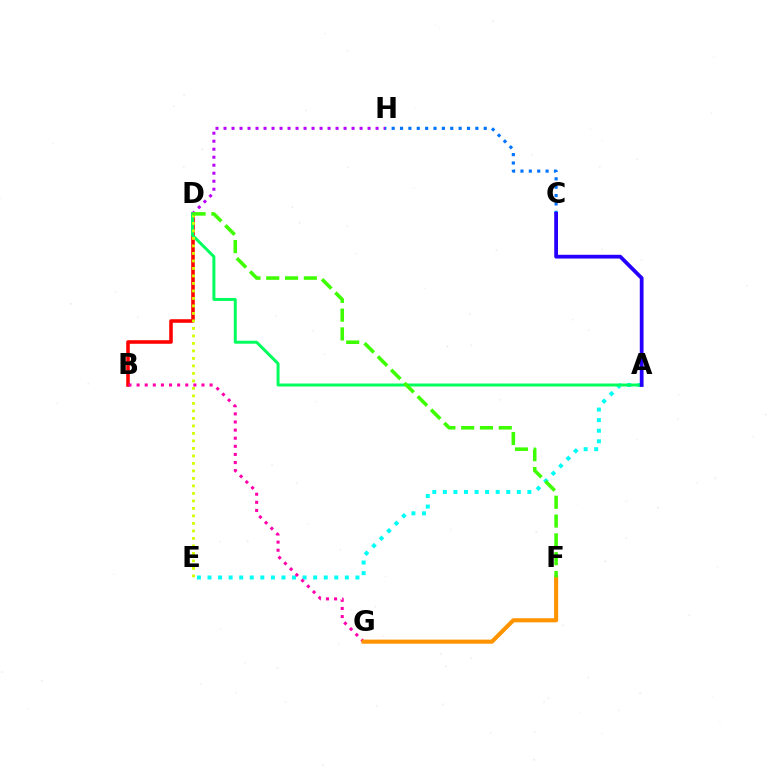{('C', 'H'): [{'color': '#0074ff', 'line_style': 'dotted', 'thickness': 2.27}], ('B', 'D'): [{'color': '#ff0000', 'line_style': 'solid', 'thickness': 2.56}], ('A', 'E'): [{'color': '#00fff6', 'line_style': 'dotted', 'thickness': 2.87}], ('D', 'H'): [{'color': '#b900ff', 'line_style': 'dotted', 'thickness': 2.17}], ('A', 'D'): [{'color': '#00ff5c', 'line_style': 'solid', 'thickness': 2.13}], ('B', 'G'): [{'color': '#ff00ac', 'line_style': 'dotted', 'thickness': 2.2}], ('F', 'G'): [{'color': '#ff9400', 'line_style': 'solid', 'thickness': 2.96}], ('D', 'E'): [{'color': '#d1ff00', 'line_style': 'dotted', 'thickness': 2.04}], ('D', 'F'): [{'color': '#3dff00', 'line_style': 'dashed', 'thickness': 2.55}], ('A', 'C'): [{'color': '#2500ff', 'line_style': 'solid', 'thickness': 2.71}]}